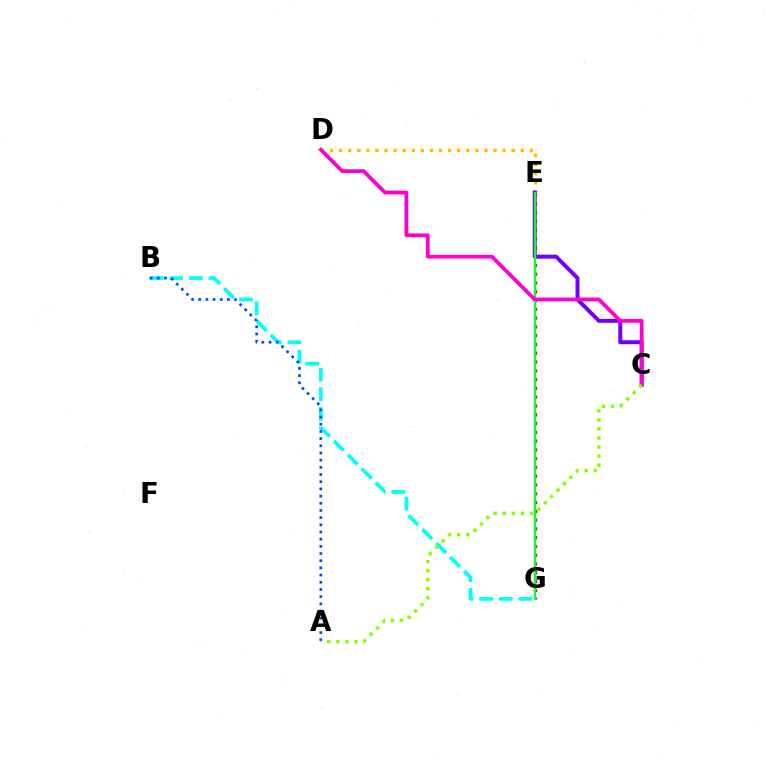{('D', 'E'): [{'color': '#ffbd00', 'line_style': 'dotted', 'thickness': 2.47}], ('B', 'G'): [{'color': '#00fff6', 'line_style': 'dashed', 'thickness': 2.67}], ('C', 'E'): [{'color': '#7200ff', 'line_style': 'solid', 'thickness': 2.86}], ('E', 'G'): [{'color': '#ff0000', 'line_style': 'dotted', 'thickness': 2.39}, {'color': '#00ff39', 'line_style': 'solid', 'thickness': 1.64}], ('C', 'D'): [{'color': '#ff00cf', 'line_style': 'solid', 'thickness': 2.71}], ('A', 'B'): [{'color': '#004bff', 'line_style': 'dotted', 'thickness': 1.95}], ('A', 'C'): [{'color': '#84ff00', 'line_style': 'dotted', 'thickness': 2.46}]}